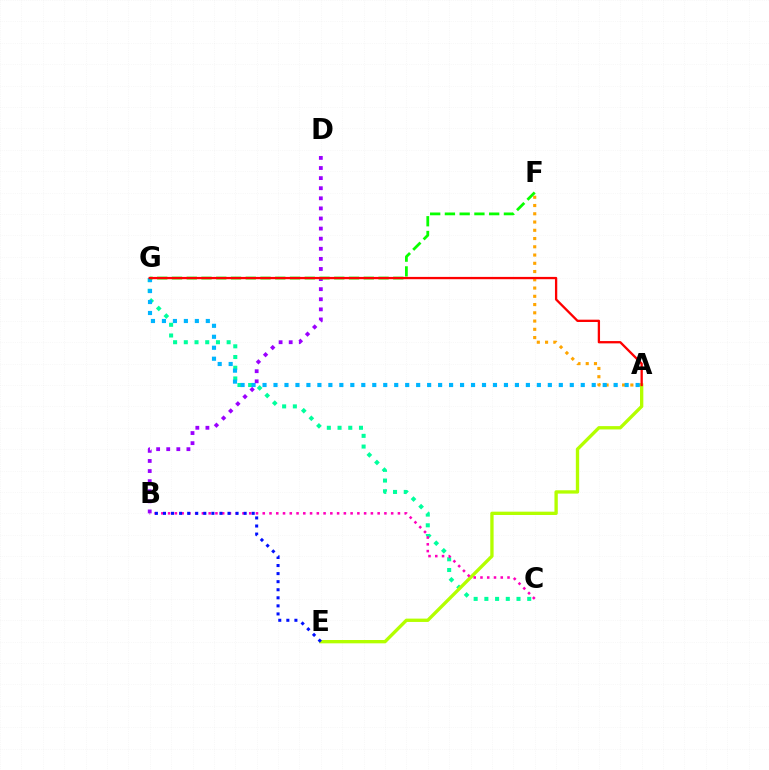{('C', 'G'): [{'color': '#00ff9d', 'line_style': 'dotted', 'thickness': 2.91}], ('A', 'F'): [{'color': '#ffa500', 'line_style': 'dotted', 'thickness': 2.24}], ('A', 'G'): [{'color': '#00b5ff', 'line_style': 'dotted', 'thickness': 2.98}, {'color': '#ff0000', 'line_style': 'solid', 'thickness': 1.66}], ('A', 'E'): [{'color': '#b3ff00', 'line_style': 'solid', 'thickness': 2.4}], ('B', 'D'): [{'color': '#9b00ff', 'line_style': 'dotted', 'thickness': 2.74}], ('F', 'G'): [{'color': '#08ff00', 'line_style': 'dashed', 'thickness': 2.0}], ('B', 'C'): [{'color': '#ff00bd', 'line_style': 'dotted', 'thickness': 1.84}], ('B', 'E'): [{'color': '#0010ff', 'line_style': 'dotted', 'thickness': 2.19}]}